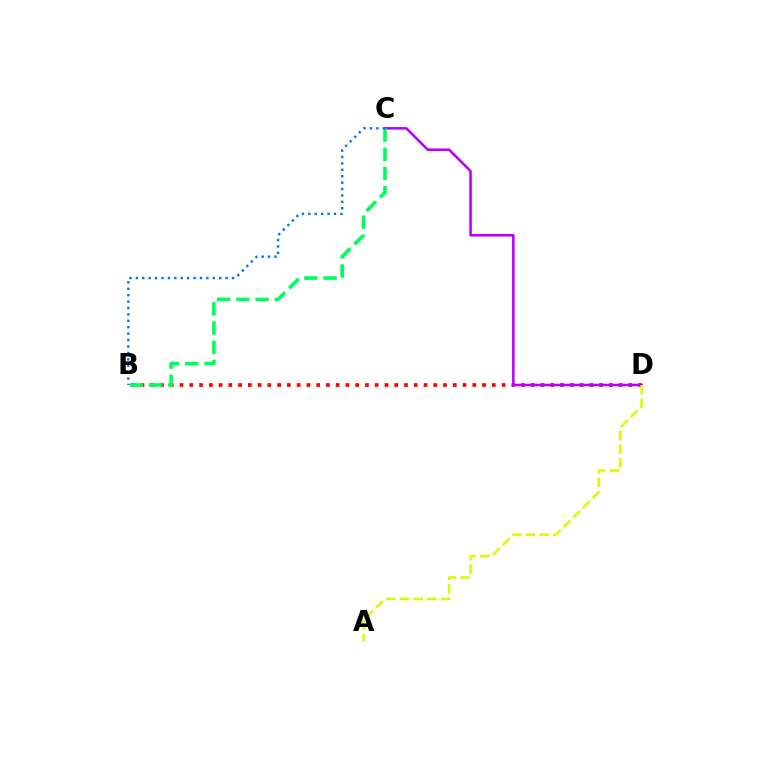{('B', 'D'): [{'color': '#ff0000', 'line_style': 'dotted', 'thickness': 2.65}], ('C', 'D'): [{'color': '#b900ff', 'line_style': 'solid', 'thickness': 1.83}], ('B', 'C'): [{'color': '#00ff5c', 'line_style': 'dashed', 'thickness': 2.61}, {'color': '#0074ff', 'line_style': 'dotted', 'thickness': 1.74}], ('A', 'D'): [{'color': '#d1ff00', 'line_style': 'dashed', 'thickness': 1.86}]}